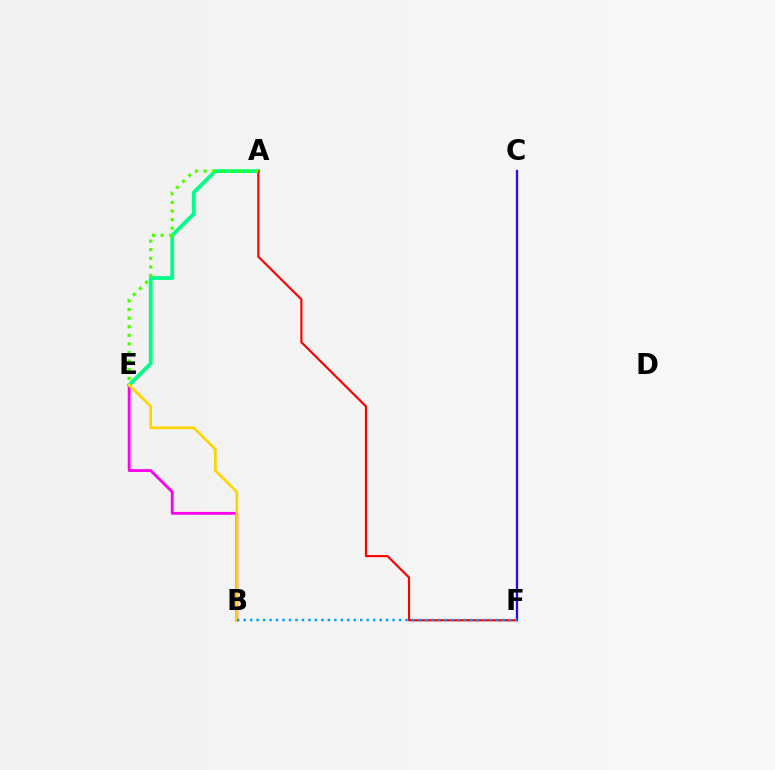{('B', 'E'): [{'color': '#ff00ed', 'line_style': 'solid', 'thickness': 2.03}, {'color': '#ffd500', 'line_style': 'solid', 'thickness': 1.97}], ('A', 'E'): [{'color': '#00ff86', 'line_style': 'solid', 'thickness': 2.73}, {'color': '#4fff00', 'line_style': 'dotted', 'thickness': 2.34}], ('A', 'F'): [{'color': '#ff0000', 'line_style': 'solid', 'thickness': 1.56}], ('C', 'F'): [{'color': '#3700ff', 'line_style': 'solid', 'thickness': 1.65}], ('B', 'F'): [{'color': '#009eff', 'line_style': 'dotted', 'thickness': 1.76}]}